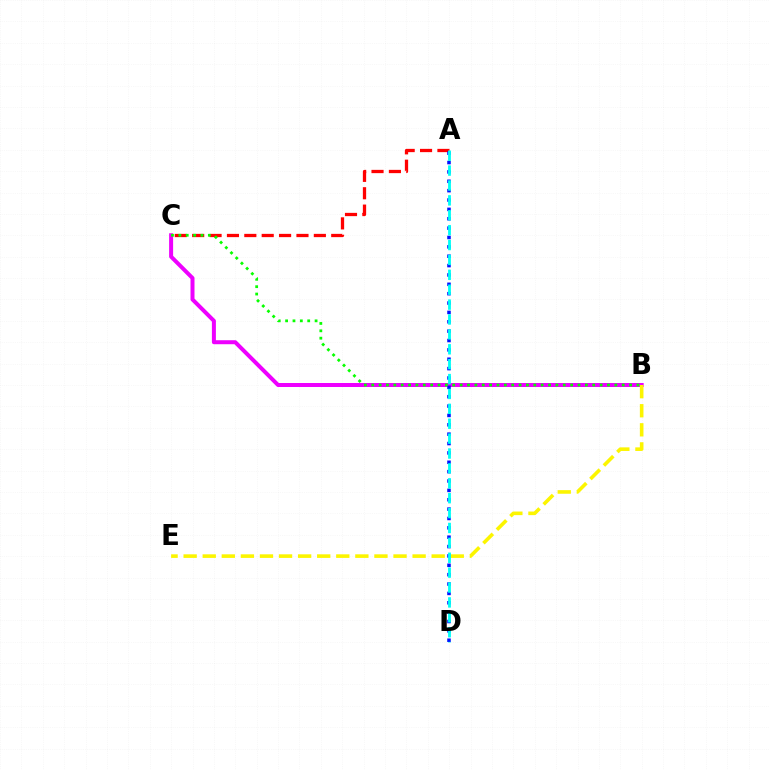{('A', 'C'): [{'color': '#ff0000', 'line_style': 'dashed', 'thickness': 2.36}], ('B', 'C'): [{'color': '#ee00ff', 'line_style': 'solid', 'thickness': 2.88}, {'color': '#08ff00', 'line_style': 'dotted', 'thickness': 2.0}], ('A', 'D'): [{'color': '#0010ff', 'line_style': 'dotted', 'thickness': 2.54}, {'color': '#00fff6', 'line_style': 'dashed', 'thickness': 2.02}], ('B', 'E'): [{'color': '#fcf500', 'line_style': 'dashed', 'thickness': 2.59}]}